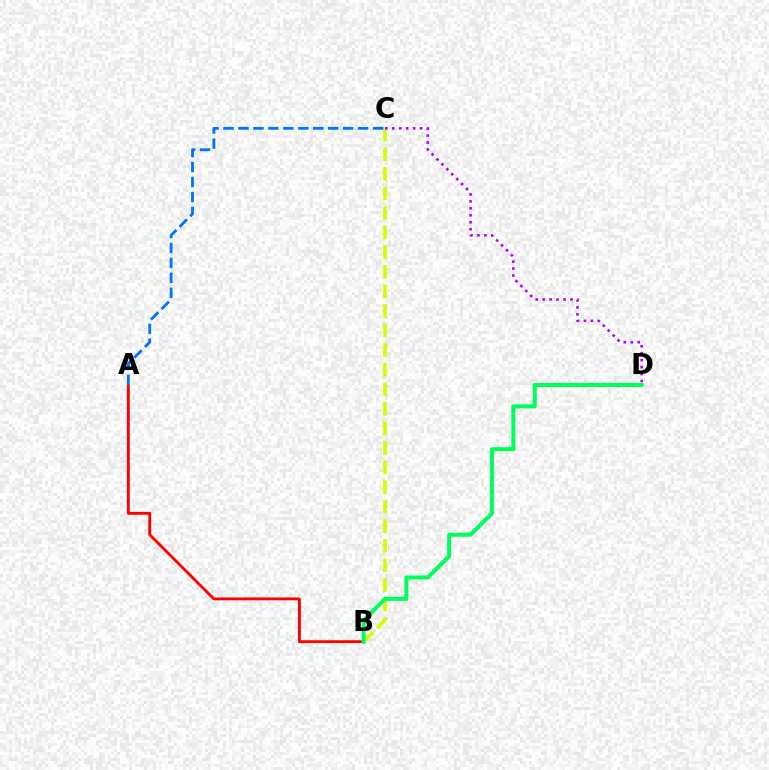{('B', 'C'): [{'color': '#d1ff00', 'line_style': 'dashed', 'thickness': 2.66}], ('A', 'B'): [{'color': '#ff0000', 'line_style': 'solid', 'thickness': 2.06}], ('A', 'C'): [{'color': '#0074ff', 'line_style': 'dashed', 'thickness': 2.03}], ('B', 'D'): [{'color': '#00ff5c', 'line_style': 'solid', 'thickness': 2.87}], ('C', 'D'): [{'color': '#b900ff', 'line_style': 'dotted', 'thickness': 1.89}]}